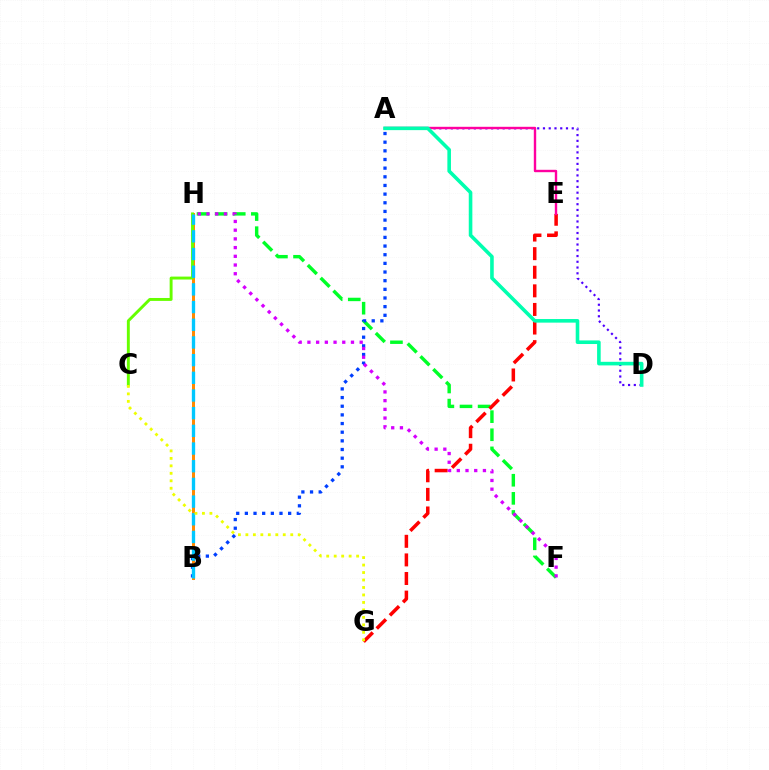{('A', 'D'): [{'color': '#4f00ff', 'line_style': 'dotted', 'thickness': 1.56}, {'color': '#00ffaf', 'line_style': 'solid', 'thickness': 2.59}], ('F', 'H'): [{'color': '#00ff27', 'line_style': 'dashed', 'thickness': 2.46}, {'color': '#d600ff', 'line_style': 'dotted', 'thickness': 2.37}], ('E', 'G'): [{'color': '#ff0000', 'line_style': 'dashed', 'thickness': 2.53}], ('A', 'E'): [{'color': '#ff00a0', 'line_style': 'solid', 'thickness': 1.73}], ('B', 'H'): [{'color': '#ff8800', 'line_style': 'solid', 'thickness': 2.15}, {'color': '#00c7ff', 'line_style': 'dashed', 'thickness': 2.4}], ('A', 'B'): [{'color': '#003fff', 'line_style': 'dotted', 'thickness': 2.35}], ('C', 'H'): [{'color': '#66ff00', 'line_style': 'solid', 'thickness': 2.1}], ('C', 'G'): [{'color': '#eeff00', 'line_style': 'dotted', 'thickness': 2.03}]}